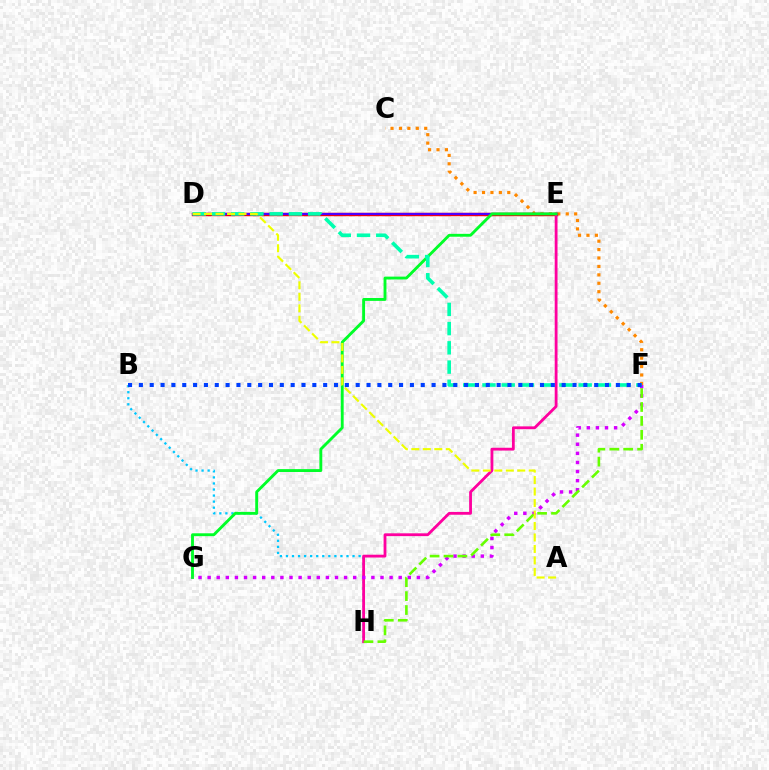{('C', 'F'): [{'color': '#ff8800', 'line_style': 'dotted', 'thickness': 2.29}], ('D', 'E'): [{'color': '#ff0000', 'line_style': 'solid', 'thickness': 2.47}, {'color': '#4f00ff', 'line_style': 'solid', 'thickness': 1.58}], ('B', 'H'): [{'color': '#00c7ff', 'line_style': 'dotted', 'thickness': 1.64}], ('E', 'H'): [{'color': '#ff00a0', 'line_style': 'solid', 'thickness': 2.02}], ('E', 'G'): [{'color': '#00ff27', 'line_style': 'solid', 'thickness': 2.07}], ('F', 'G'): [{'color': '#d600ff', 'line_style': 'dotted', 'thickness': 2.47}], ('F', 'H'): [{'color': '#66ff00', 'line_style': 'dashed', 'thickness': 1.89}], ('D', 'F'): [{'color': '#00ffaf', 'line_style': 'dashed', 'thickness': 2.61}], ('A', 'D'): [{'color': '#eeff00', 'line_style': 'dashed', 'thickness': 1.56}], ('B', 'F'): [{'color': '#003fff', 'line_style': 'dotted', 'thickness': 2.95}]}